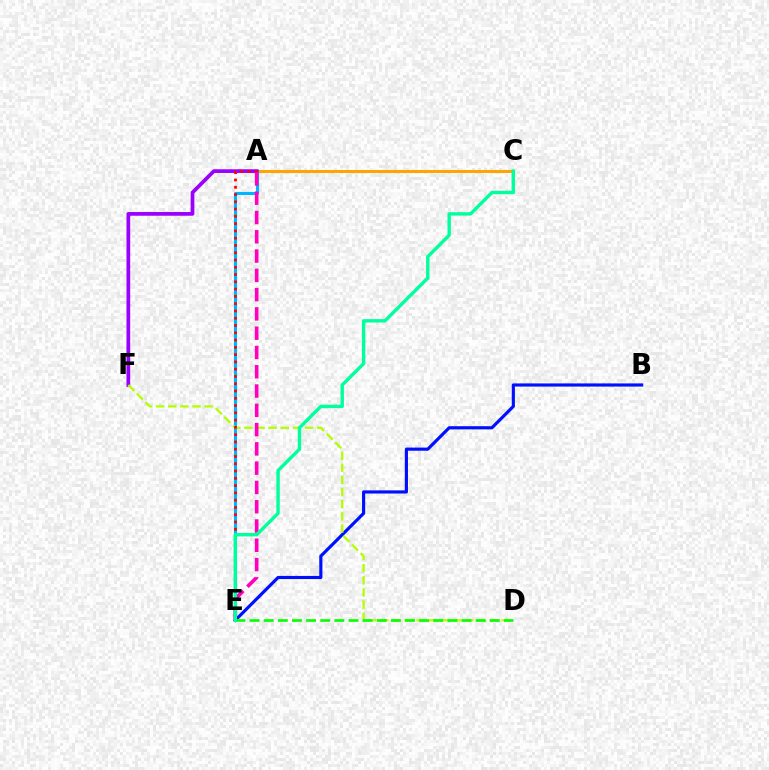{('A', 'C'): [{'color': '#ffa500', 'line_style': 'solid', 'thickness': 2.17}], ('A', 'E'): [{'color': '#00b5ff', 'line_style': 'solid', 'thickness': 2.24}, {'color': '#ff0000', 'line_style': 'dotted', 'thickness': 1.98}, {'color': '#ff00bd', 'line_style': 'dashed', 'thickness': 2.62}], ('B', 'E'): [{'color': '#0010ff', 'line_style': 'solid', 'thickness': 2.28}], ('A', 'F'): [{'color': '#9b00ff', 'line_style': 'solid', 'thickness': 2.68}], ('D', 'F'): [{'color': '#b3ff00', 'line_style': 'dashed', 'thickness': 1.65}], ('D', 'E'): [{'color': '#08ff00', 'line_style': 'dashed', 'thickness': 1.92}], ('C', 'E'): [{'color': '#00ff9d', 'line_style': 'solid', 'thickness': 2.44}]}